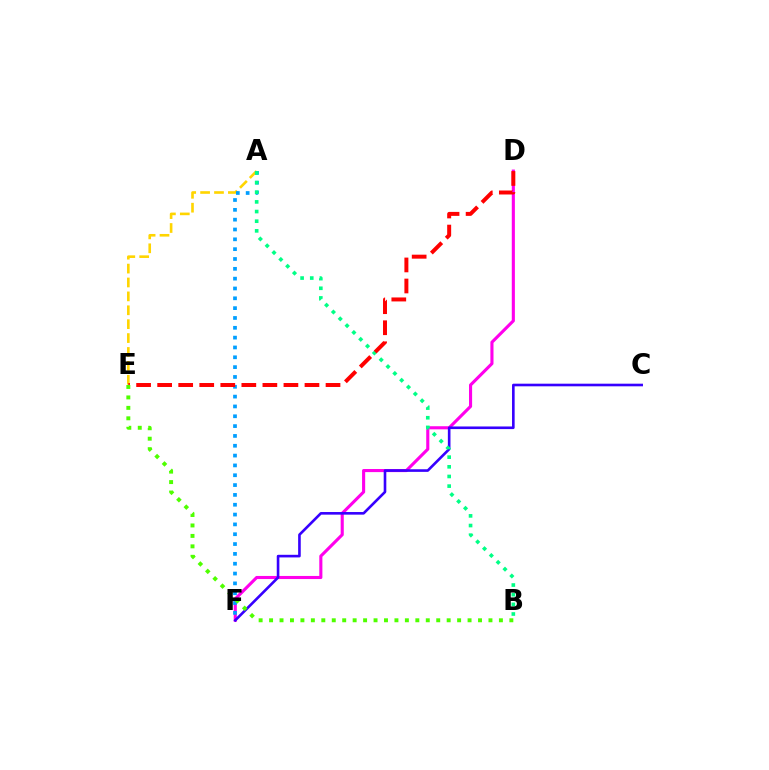{('A', 'E'): [{'color': '#ffd500', 'line_style': 'dashed', 'thickness': 1.89}], ('D', 'F'): [{'color': '#ff00ed', 'line_style': 'solid', 'thickness': 2.24}], ('C', 'F'): [{'color': '#3700ff', 'line_style': 'solid', 'thickness': 1.89}], ('A', 'F'): [{'color': '#009eff', 'line_style': 'dotted', 'thickness': 2.67}], ('A', 'B'): [{'color': '#00ff86', 'line_style': 'dotted', 'thickness': 2.62}], ('D', 'E'): [{'color': '#ff0000', 'line_style': 'dashed', 'thickness': 2.86}], ('B', 'E'): [{'color': '#4fff00', 'line_style': 'dotted', 'thickness': 2.84}]}